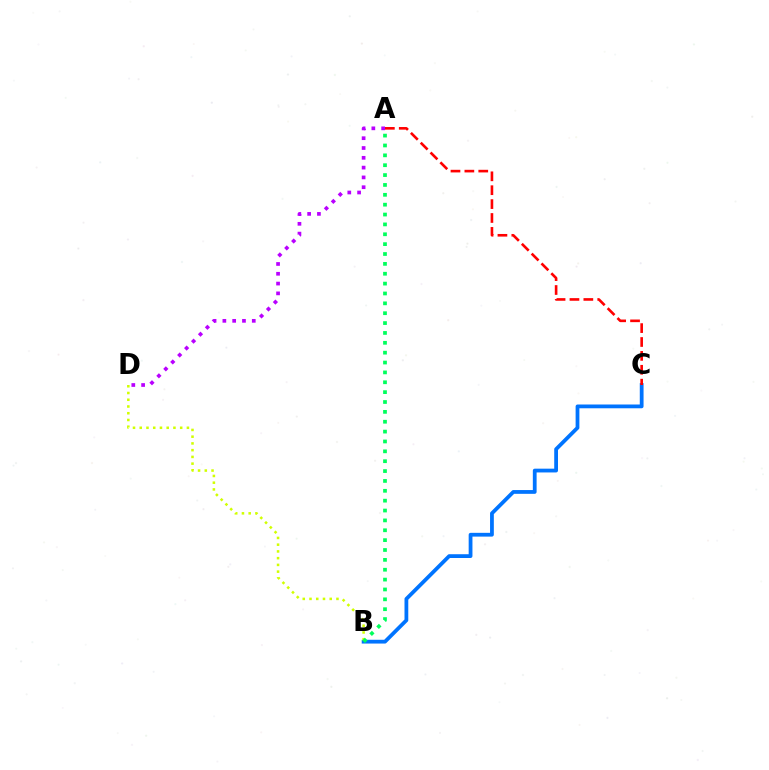{('B', 'C'): [{'color': '#0074ff', 'line_style': 'solid', 'thickness': 2.72}], ('B', 'D'): [{'color': '#d1ff00', 'line_style': 'dotted', 'thickness': 1.83}], ('A', 'C'): [{'color': '#ff0000', 'line_style': 'dashed', 'thickness': 1.89}], ('A', 'B'): [{'color': '#00ff5c', 'line_style': 'dotted', 'thickness': 2.68}], ('A', 'D'): [{'color': '#b900ff', 'line_style': 'dotted', 'thickness': 2.66}]}